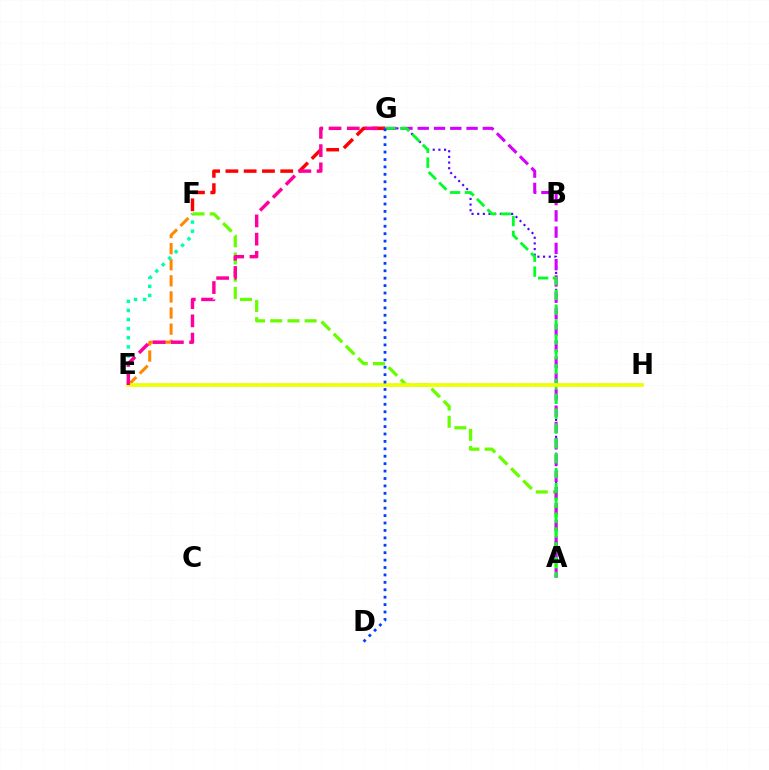{('E', 'H'): [{'color': '#00c7ff', 'line_style': 'dashed', 'thickness': 1.58}, {'color': '#eeff00', 'line_style': 'solid', 'thickness': 2.63}], ('A', 'G'): [{'color': '#4f00ff', 'line_style': 'dotted', 'thickness': 1.54}, {'color': '#d600ff', 'line_style': 'dashed', 'thickness': 2.21}, {'color': '#00ff27', 'line_style': 'dashed', 'thickness': 2.02}], ('A', 'F'): [{'color': '#66ff00', 'line_style': 'dashed', 'thickness': 2.34}], ('E', 'F'): [{'color': '#ff8800', 'line_style': 'dashed', 'thickness': 2.19}, {'color': '#00ffaf', 'line_style': 'dotted', 'thickness': 2.47}], ('F', 'G'): [{'color': '#ff0000', 'line_style': 'dashed', 'thickness': 2.48}], ('E', 'G'): [{'color': '#ff00a0', 'line_style': 'dashed', 'thickness': 2.48}], ('D', 'G'): [{'color': '#003fff', 'line_style': 'dotted', 'thickness': 2.02}]}